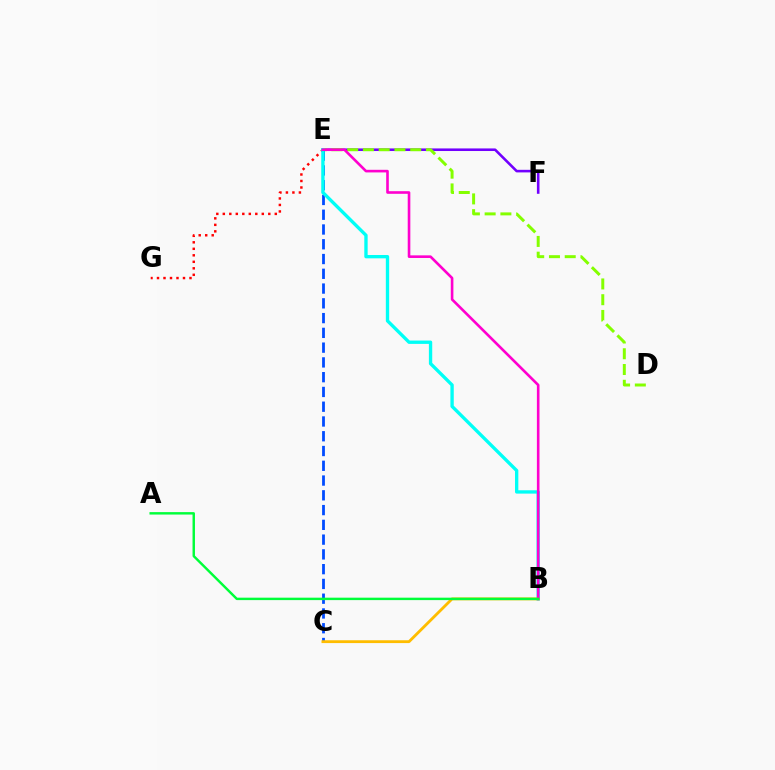{('E', 'F'): [{'color': '#7200ff', 'line_style': 'solid', 'thickness': 1.86}], ('C', 'E'): [{'color': '#004bff', 'line_style': 'dashed', 'thickness': 2.01}], ('D', 'E'): [{'color': '#84ff00', 'line_style': 'dashed', 'thickness': 2.14}], ('E', 'G'): [{'color': '#ff0000', 'line_style': 'dotted', 'thickness': 1.77}], ('B', 'E'): [{'color': '#00fff6', 'line_style': 'solid', 'thickness': 2.41}, {'color': '#ff00cf', 'line_style': 'solid', 'thickness': 1.89}], ('B', 'C'): [{'color': '#ffbd00', 'line_style': 'solid', 'thickness': 2.04}], ('A', 'B'): [{'color': '#00ff39', 'line_style': 'solid', 'thickness': 1.75}]}